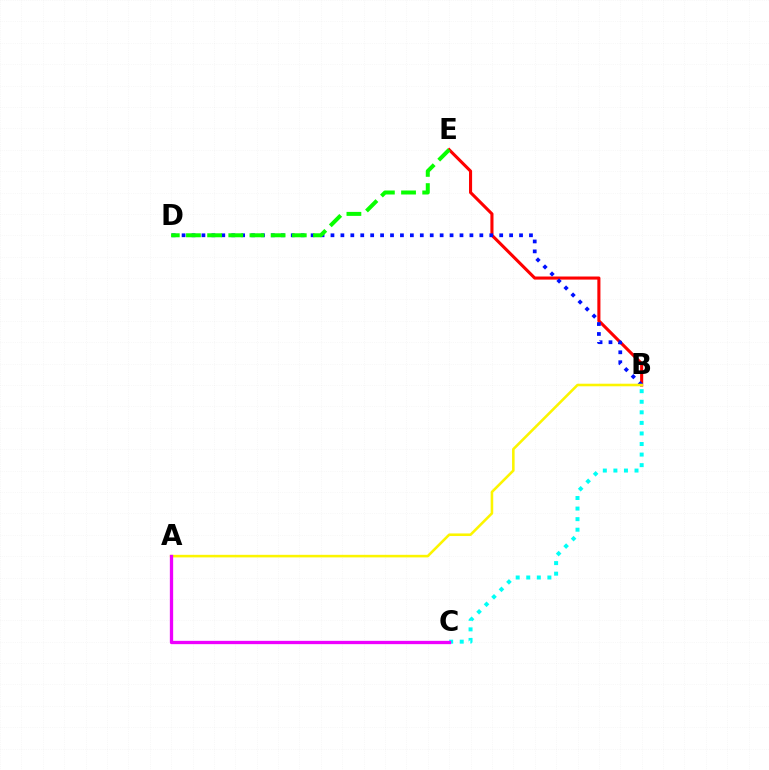{('B', 'E'): [{'color': '#ff0000', 'line_style': 'solid', 'thickness': 2.22}], ('B', 'D'): [{'color': '#0010ff', 'line_style': 'dotted', 'thickness': 2.7}], ('A', 'B'): [{'color': '#fcf500', 'line_style': 'solid', 'thickness': 1.86}], ('B', 'C'): [{'color': '#00fff6', 'line_style': 'dotted', 'thickness': 2.87}], ('A', 'C'): [{'color': '#ee00ff', 'line_style': 'solid', 'thickness': 2.38}], ('D', 'E'): [{'color': '#08ff00', 'line_style': 'dashed', 'thickness': 2.88}]}